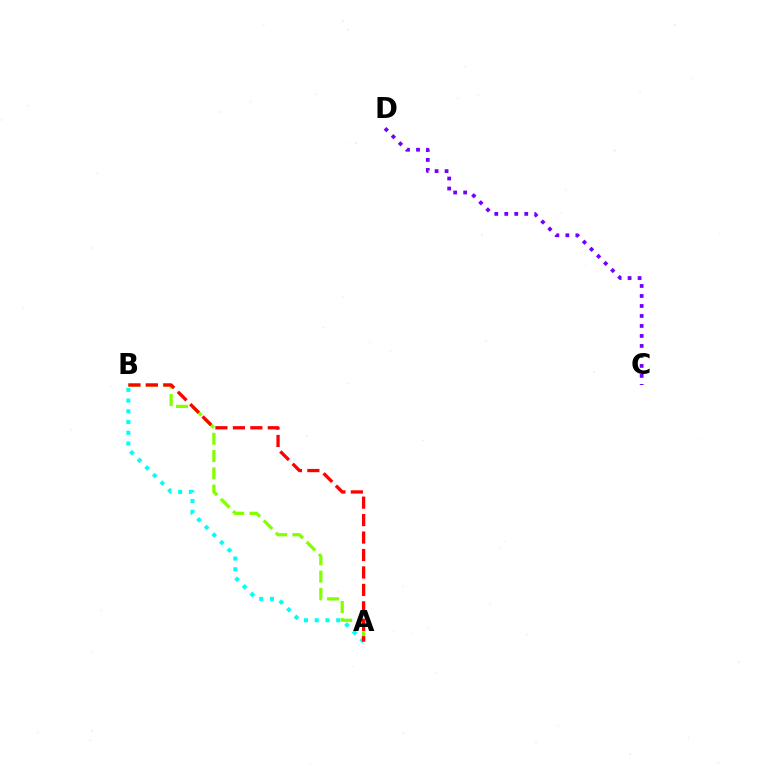{('A', 'B'): [{'color': '#84ff00', 'line_style': 'dashed', 'thickness': 2.34}, {'color': '#00fff6', 'line_style': 'dotted', 'thickness': 2.92}, {'color': '#ff0000', 'line_style': 'dashed', 'thickness': 2.37}], ('C', 'D'): [{'color': '#7200ff', 'line_style': 'dotted', 'thickness': 2.72}]}